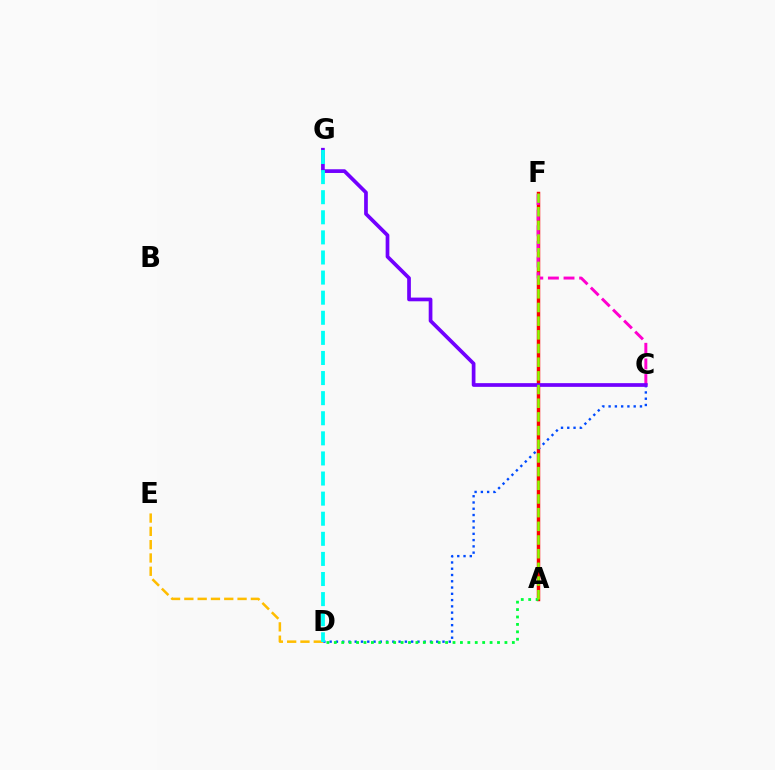{('A', 'F'): [{'color': '#ff0000', 'line_style': 'solid', 'thickness': 2.49}, {'color': '#84ff00', 'line_style': 'dashed', 'thickness': 1.86}], ('C', 'D'): [{'color': '#004bff', 'line_style': 'dotted', 'thickness': 1.7}], ('D', 'E'): [{'color': '#ffbd00', 'line_style': 'dashed', 'thickness': 1.81}], ('C', 'F'): [{'color': '#ff00cf', 'line_style': 'dashed', 'thickness': 2.12}], ('C', 'G'): [{'color': '#7200ff', 'line_style': 'solid', 'thickness': 2.67}], ('A', 'D'): [{'color': '#00ff39', 'line_style': 'dotted', 'thickness': 2.02}], ('D', 'G'): [{'color': '#00fff6', 'line_style': 'dashed', 'thickness': 2.73}]}